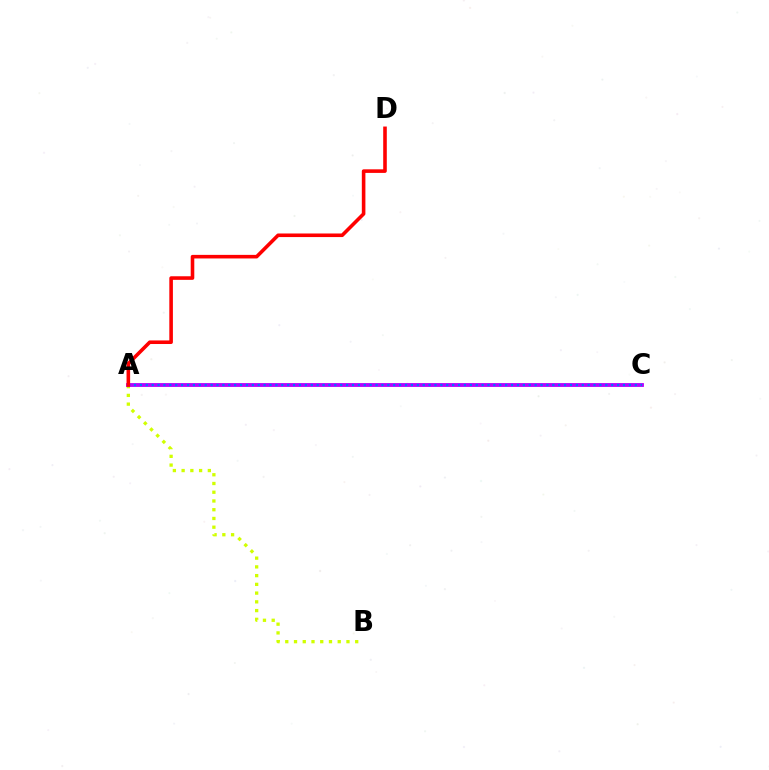{('A', 'B'): [{'color': '#d1ff00', 'line_style': 'dotted', 'thickness': 2.37}], ('A', 'C'): [{'color': '#00ff5c', 'line_style': 'solid', 'thickness': 1.72}, {'color': '#b900ff', 'line_style': 'solid', 'thickness': 2.75}, {'color': '#0074ff', 'line_style': 'dotted', 'thickness': 1.6}], ('A', 'D'): [{'color': '#ff0000', 'line_style': 'solid', 'thickness': 2.58}]}